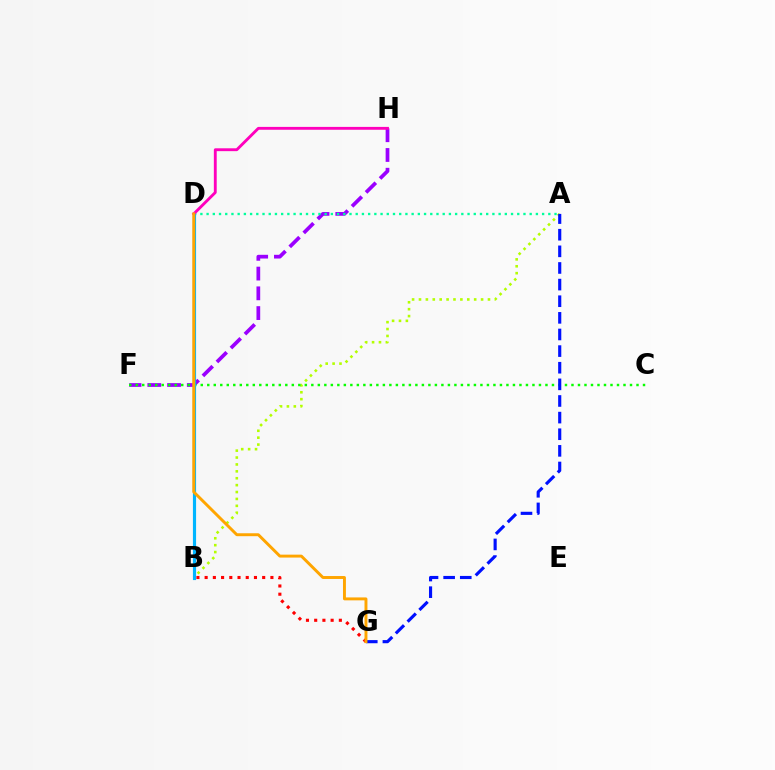{('A', 'B'): [{'color': '#b3ff00', 'line_style': 'dotted', 'thickness': 1.87}], ('F', 'H'): [{'color': '#9b00ff', 'line_style': 'dashed', 'thickness': 2.68}], ('C', 'F'): [{'color': '#08ff00', 'line_style': 'dotted', 'thickness': 1.77}], ('B', 'G'): [{'color': '#ff0000', 'line_style': 'dotted', 'thickness': 2.23}], ('A', 'G'): [{'color': '#0010ff', 'line_style': 'dashed', 'thickness': 2.26}], ('A', 'D'): [{'color': '#00ff9d', 'line_style': 'dotted', 'thickness': 1.69}], ('B', 'D'): [{'color': '#00b5ff', 'line_style': 'solid', 'thickness': 2.27}], ('D', 'H'): [{'color': '#ff00bd', 'line_style': 'solid', 'thickness': 2.06}], ('D', 'G'): [{'color': '#ffa500', 'line_style': 'solid', 'thickness': 2.11}]}